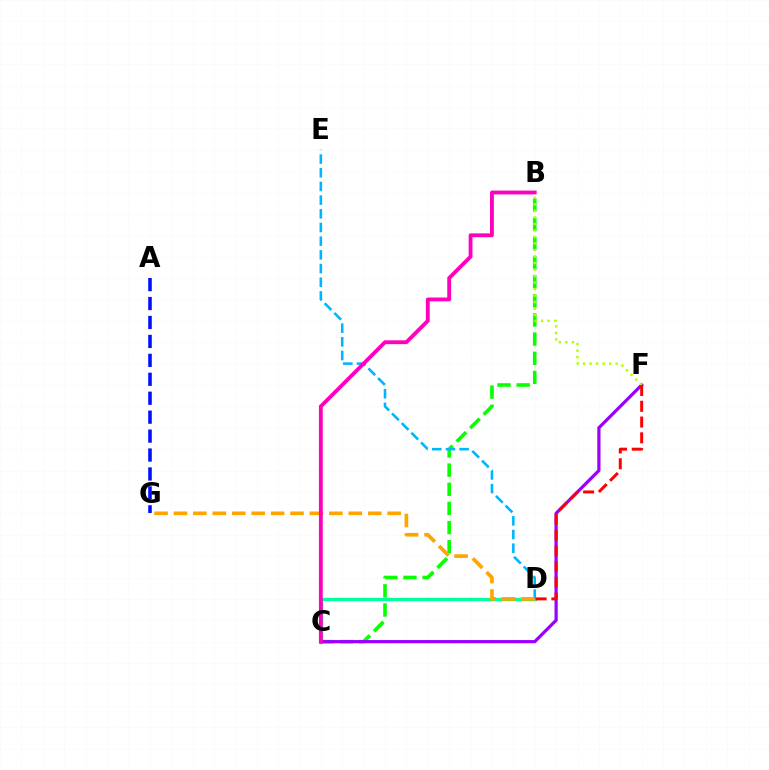{('C', 'D'): [{'color': '#00ff9d', 'line_style': 'solid', 'thickness': 2.43}], ('B', 'C'): [{'color': '#08ff00', 'line_style': 'dashed', 'thickness': 2.6}, {'color': '#ff00bd', 'line_style': 'solid', 'thickness': 2.76}], ('A', 'G'): [{'color': '#0010ff', 'line_style': 'dashed', 'thickness': 2.57}], ('D', 'E'): [{'color': '#00b5ff', 'line_style': 'dashed', 'thickness': 1.86}], ('C', 'F'): [{'color': '#9b00ff', 'line_style': 'solid', 'thickness': 2.32}], ('B', 'F'): [{'color': '#b3ff00', 'line_style': 'dotted', 'thickness': 1.77}], ('D', 'G'): [{'color': '#ffa500', 'line_style': 'dashed', 'thickness': 2.64}], ('D', 'F'): [{'color': '#ff0000', 'line_style': 'dashed', 'thickness': 2.14}]}